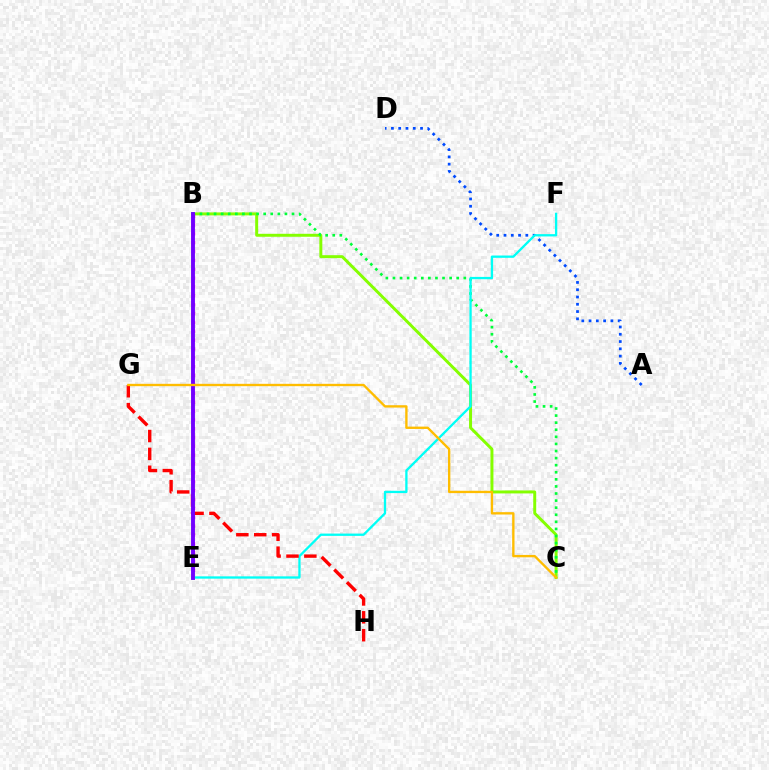{('B', 'C'): [{'color': '#84ff00', 'line_style': 'solid', 'thickness': 2.13}, {'color': '#00ff39', 'line_style': 'dotted', 'thickness': 1.92}], ('A', 'D'): [{'color': '#004bff', 'line_style': 'dotted', 'thickness': 1.98}], ('B', 'E'): [{'color': '#ff00cf', 'line_style': 'dotted', 'thickness': 2.41}, {'color': '#7200ff', 'line_style': 'solid', 'thickness': 2.8}], ('E', 'F'): [{'color': '#00fff6', 'line_style': 'solid', 'thickness': 1.66}], ('G', 'H'): [{'color': '#ff0000', 'line_style': 'dashed', 'thickness': 2.43}], ('C', 'G'): [{'color': '#ffbd00', 'line_style': 'solid', 'thickness': 1.69}]}